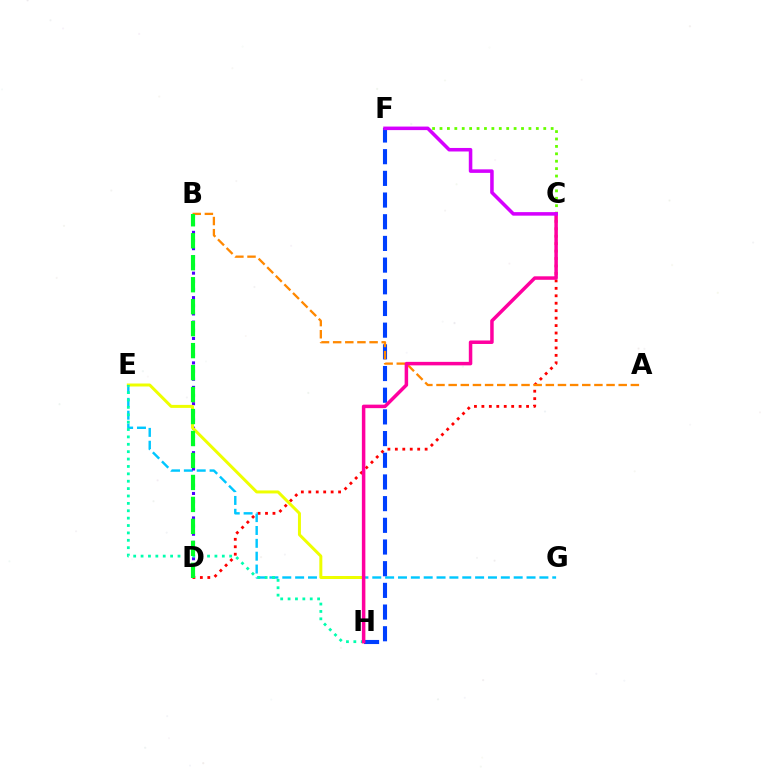{('C', 'D'): [{'color': '#ff0000', 'line_style': 'dotted', 'thickness': 2.02}], ('E', 'G'): [{'color': '#00c7ff', 'line_style': 'dashed', 'thickness': 1.75}], ('C', 'F'): [{'color': '#66ff00', 'line_style': 'dotted', 'thickness': 2.01}, {'color': '#d600ff', 'line_style': 'solid', 'thickness': 2.55}], ('B', 'D'): [{'color': '#4f00ff', 'line_style': 'dotted', 'thickness': 2.22}, {'color': '#00ff27', 'line_style': 'dashed', 'thickness': 2.98}], ('E', 'H'): [{'color': '#eeff00', 'line_style': 'solid', 'thickness': 2.15}, {'color': '#00ffaf', 'line_style': 'dotted', 'thickness': 2.01}], ('F', 'H'): [{'color': '#003fff', 'line_style': 'dashed', 'thickness': 2.95}], ('A', 'B'): [{'color': '#ff8800', 'line_style': 'dashed', 'thickness': 1.65}], ('C', 'H'): [{'color': '#ff00a0', 'line_style': 'solid', 'thickness': 2.52}]}